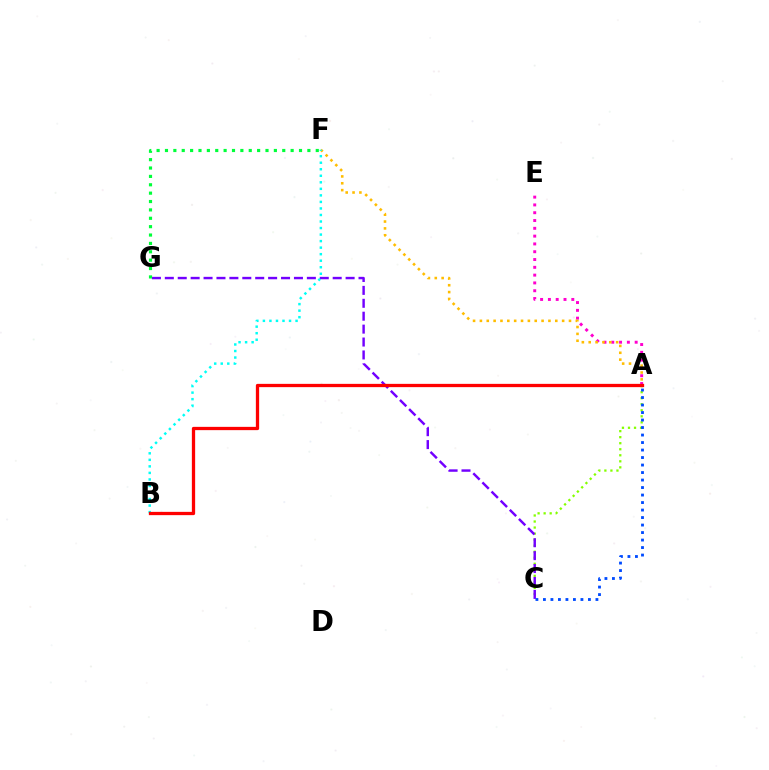{('A', 'C'): [{'color': '#84ff00', 'line_style': 'dotted', 'thickness': 1.64}, {'color': '#004bff', 'line_style': 'dotted', 'thickness': 2.04}], ('C', 'G'): [{'color': '#7200ff', 'line_style': 'dashed', 'thickness': 1.75}], ('A', 'E'): [{'color': '#ff00cf', 'line_style': 'dotted', 'thickness': 2.12}], ('A', 'F'): [{'color': '#ffbd00', 'line_style': 'dotted', 'thickness': 1.86}], ('B', 'F'): [{'color': '#00fff6', 'line_style': 'dotted', 'thickness': 1.78}], ('F', 'G'): [{'color': '#00ff39', 'line_style': 'dotted', 'thickness': 2.28}], ('A', 'B'): [{'color': '#ff0000', 'line_style': 'solid', 'thickness': 2.36}]}